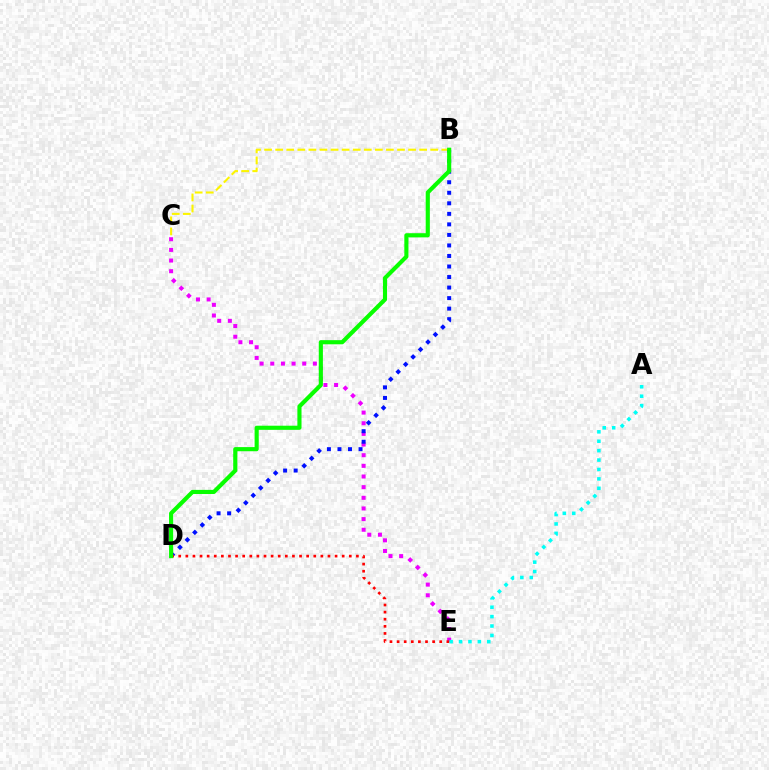{('C', 'E'): [{'color': '#ee00ff', 'line_style': 'dotted', 'thickness': 2.89}], ('A', 'E'): [{'color': '#00fff6', 'line_style': 'dotted', 'thickness': 2.56}], ('B', 'C'): [{'color': '#fcf500', 'line_style': 'dashed', 'thickness': 1.5}], ('B', 'D'): [{'color': '#0010ff', 'line_style': 'dotted', 'thickness': 2.86}, {'color': '#08ff00', 'line_style': 'solid', 'thickness': 2.98}], ('D', 'E'): [{'color': '#ff0000', 'line_style': 'dotted', 'thickness': 1.93}]}